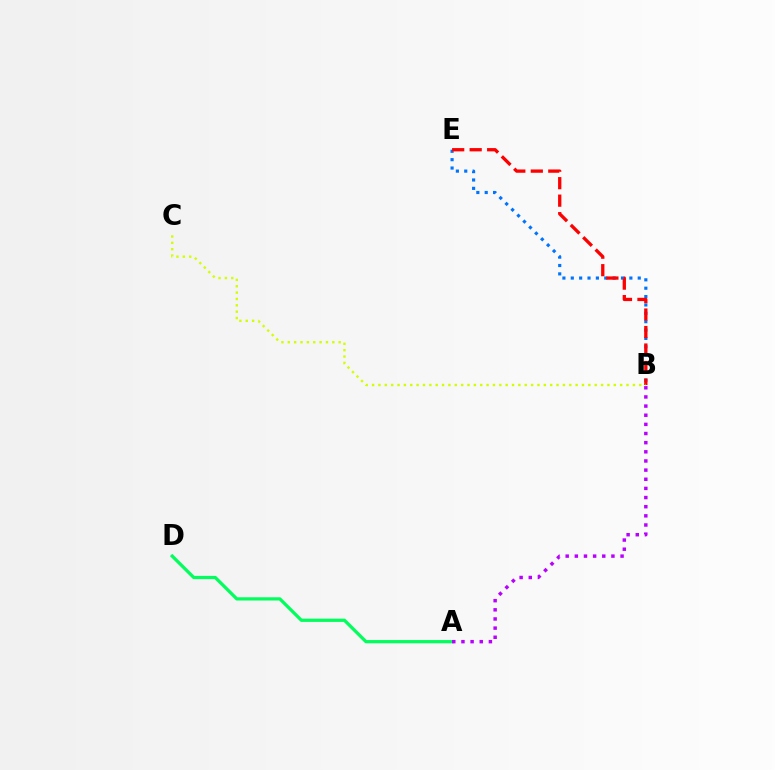{('B', 'E'): [{'color': '#0074ff', 'line_style': 'dotted', 'thickness': 2.27}, {'color': '#ff0000', 'line_style': 'dashed', 'thickness': 2.38}], ('A', 'D'): [{'color': '#00ff5c', 'line_style': 'solid', 'thickness': 2.33}], ('A', 'B'): [{'color': '#b900ff', 'line_style': 'dotted', 'thickness': 2.49}], ('B', 'C'): [{'color': '#d1ff00', 'line_style': 'dotted', 'thickness': 1.73}]}